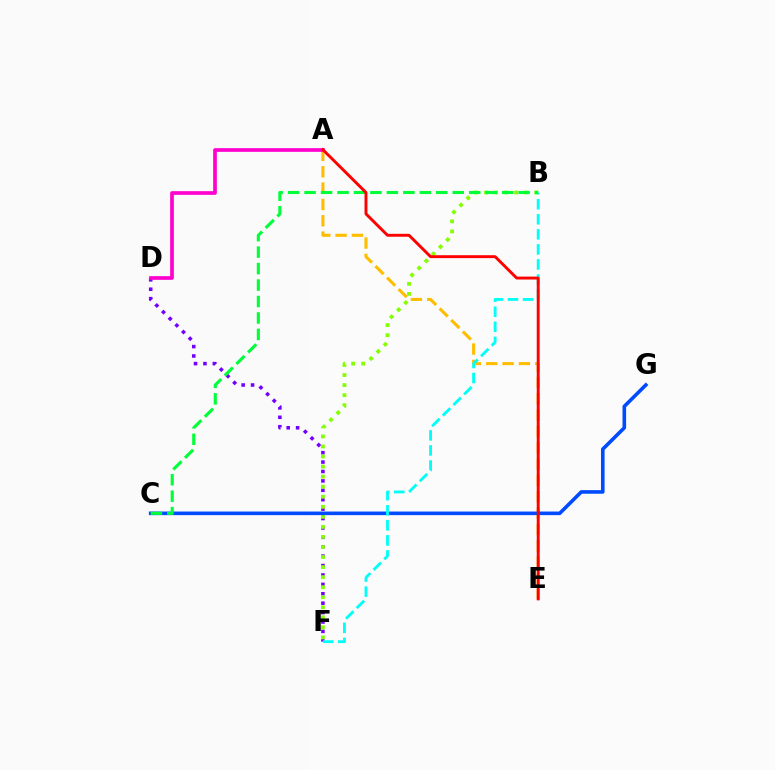{('A', 'E'): [{'color': '#ffbd00', 'line_style': 'dashed', 'thickness': 2.22}, {'color': '#ff0000', 'line_style': 'solid', 'thickness': 2.1}], ('D', 'F'): [{'color': '#7200ff', 'line_style': 'dotted', 'thickness': 2.56}], ('B', 'F'): [{'color': '#84ff00', 'line_style': 'dotted', 'thickness': 2.73}, {'color': '#00fff6', 'line_style': 'dashed', 'thickness': 2.05}], ('C', 'G'): [{'color': '#004bff', 'line_style': 'solid', 'thickness': 2.6}], ('B', 'C'): [{'color': '#00ff39', 'line_style': 'dashed', 'thickness': 2.24}], ('A', 'D'): [{'color': '#ff00cf', 'line_style': 'solid', 'thickness': 2.65}]}